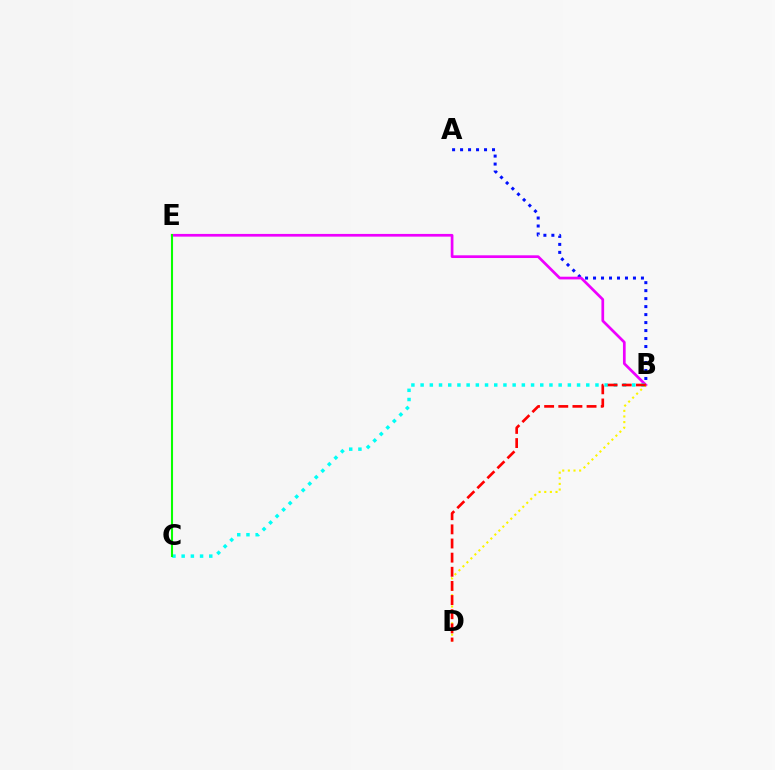{('A', 'B'): [{'color': '#0010ff', 'line_style': 'dotted', 'thickness': 2.17}], ('B', 'E'): [{'color': '#ee00ff', 'line_style': 'solid', 'thickness': 1.95}], ('B', 'C'): [{'color': '#00fff6', 'line_style': 'dotted', 'thickness': 2.5}], ('C', 'E'): [{'color': '#08ff00', 'line_style': 'solid', 'thickness': 1.5}], ('B', 'D'): [{'color': '#fcf500', 'line_style': 'dotted', 'thickness': 1.53}, {'color': '#ff0000', 'line_style': 'dashed', 'thickness': 1.92}]}